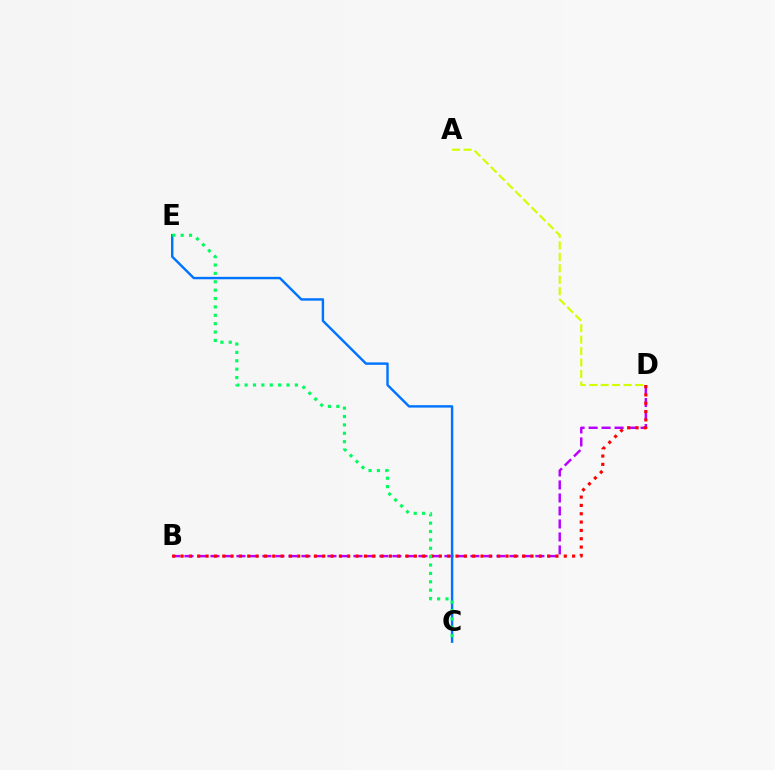{('B', 'D'): [{'color': '#b900ff', 'line_style': 'dashed', 'thickness': 1.77}, {'color': '#ff0000', 'line_style': 'dotted', 'thickness': 2.26}], ('C', 'E'): [{'color': '#0074ff', 'line_style': 'solid', 'thickness': 1.75}, {'color': '#00ff5c', 'line_style': 'dotted', 'thickness': 2.28}], ('A', 'D'): [{'color': '#d1ff00', 'line_style': 'dashed', 'thickness': 1.56}]}